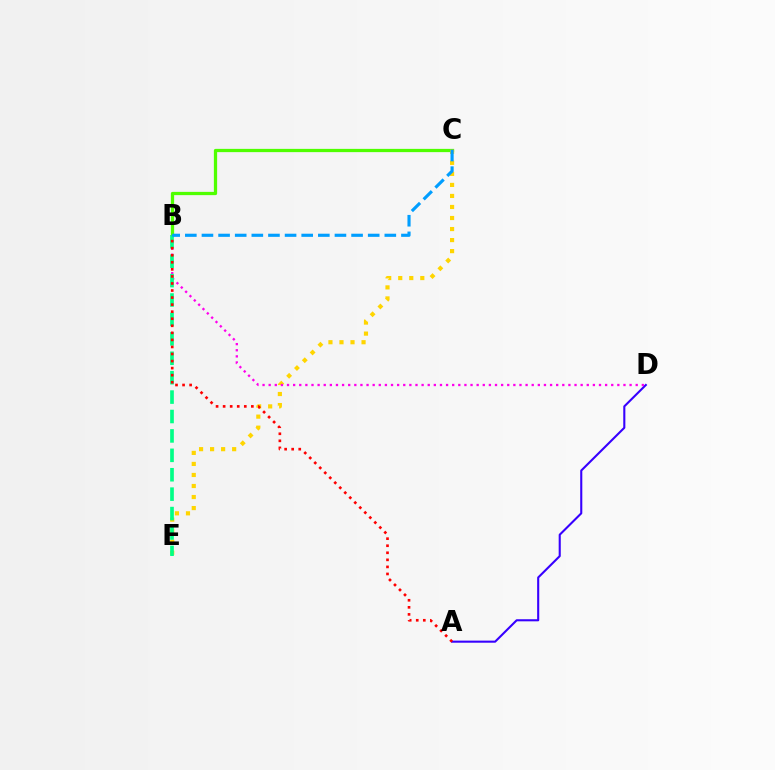{('B', 'C'): [{'color': '#4fff00', 'line_style': 'solid', 'thickness': 2.35}, {'color': '#009eff', 'line_style': 'dashed', 'thickness': 2.26}], ('A', 'D'): [{'color': '#3700ff', 'line_style': 'solid', 'thickness': 1.51}], ('C', 'E'): [{'color': '#ffd500', 'line_style': 'dotted', 'thickness': 3.0}], ('B', 'D'): [{'color': '#ff00ed', 'line_style': 'dotted', 'thickness': 1.66}], ('B', 'E'): [{'color': '#00ff86', 'line_style': 'dashed', 'thickness': 2.64}], ('A', 'B'): [{'color': '#ff0000', 'line_style': 'dotted', 'thickness': 1.92}]}